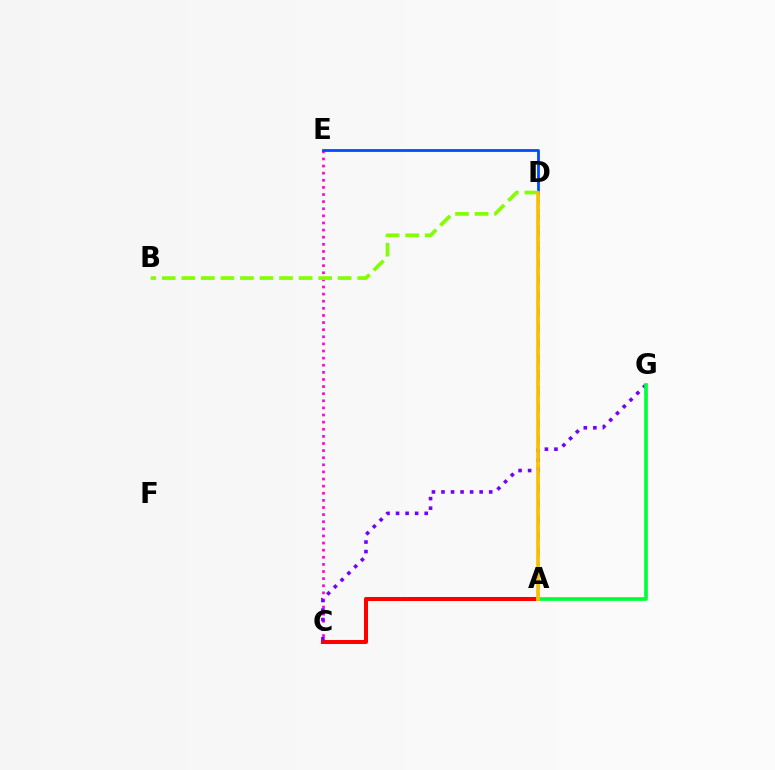{('C', 'E'): [{'color': '#ff00cf', 'line_style': 'dotted', 'thickness': 1.93}], ('A', 'C'): [{'color': '#ff0000', 'line_style': 'solid', 'thickness': 2.89}], ('A', 'D'): [{'color': '#00fff6', 'line_style': 'dashed', 'thickness': 2.18}, {'color': '#ffbd00', 'line_style': 'solid', 'thickness': 2.63}], ('C', 'G'): [{'color': '#7200ff', 'line_style': 'dotted', 'thickness': 2.59}], ('A', 'G'): [{'color': '#00ff39', 'line_style': 'solid', 'thickness': 2.65}], ('D', 'E'): [{'color': '#004bff', 'line_style': 'solid', 'thickness': 2.01}], ('B', 'D'): [{'color': '#84ff00', 'line_style': 'dashed', 'thickness': 2.66}]}